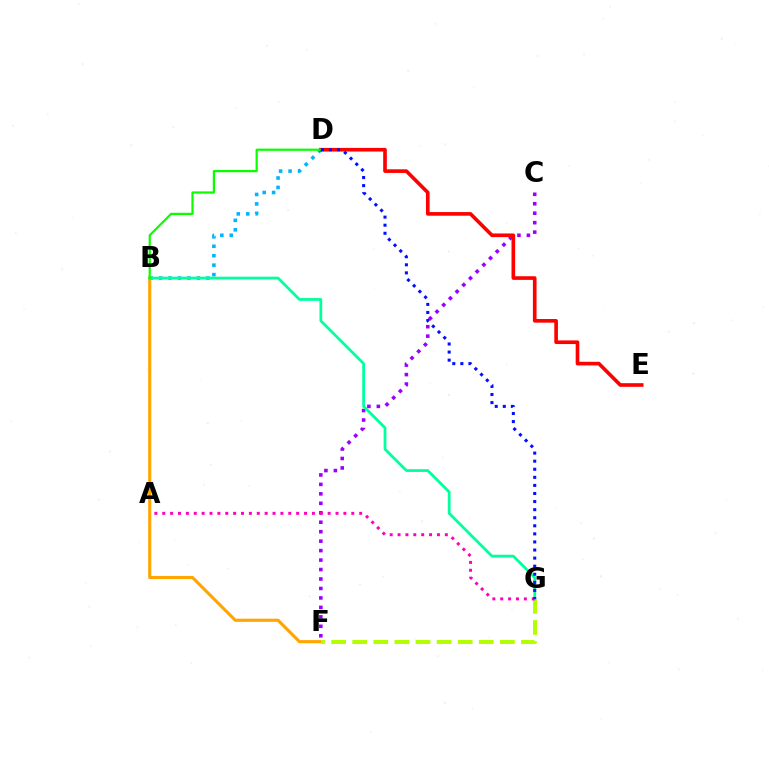{('B', 'D'): [{'color': '#00b5ff', 'line_style': 'dotted', 'thickness': 2.57}, {'color': '#08ff00', 'line_style': 'solid', 'thickness': 1.59}], ('C', 'F'): [{'color': '#9b00ff', 'line_style': 'dotted', 'thickness': 2.57}], ('D', 'E'): [{'color': '#ff0000', 'line_style': 'solid', 'thickness': 2.62}], ('B', 'F'): [{'color': '#ffa500', 'line_style': 'solid', 'thickness': 2.25}], ('F', 'G'): [{'color': '#b3ff00', 'line_style': 'dashed', 'thickness': 2.87}], ('B', 'G'): [{'color': '#00ff9d', 'line_style': 'solid', 'thickness': 1.98}], ('A', 'G'): [{'color': '#ff00bd', 'line_style': 'dotted', 'thickness': 2.14}], ('D', 'G'): [{'color': '#0010ff', 'line_style': 'dotted', 'thickness': 2.19}]}